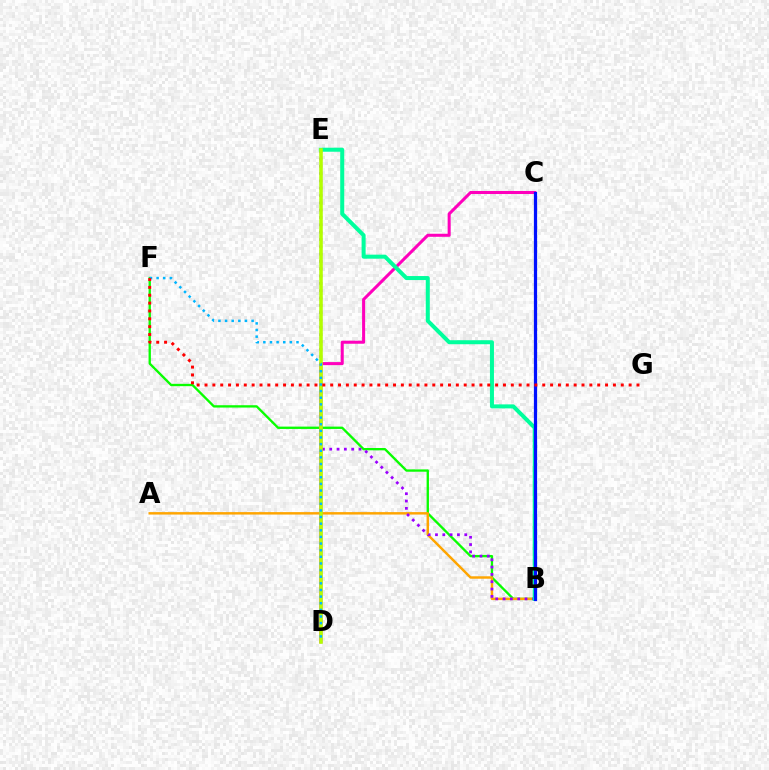{('B', 'F'): [{'color': '#08ff00', 'line_style': 'solid', 'thickness': 1.68}], ('A', 'B'): [{'color': '#ffa500', 'line_style': 'solid', 'thickness': 1.76}], ('C', 'D'): [{'color': '#ff00bd', 'line_style': 'solid', 'thickness': 2.19}], ('B', 'E'): [{'color': '#9b00ff', 'line_style': 'dotted', 'thickness': 1.99}, {'color': '#00ff9d', 'line_style': 'solid', 'thickness': 2.89}], ('D', 'E'): [{'color': '#b3ff00', 'line_style': 'solid', 'thickness': 2.56}], ('D', 'F'): [{'color': '#00b5ff', 'line_style': 'dotted', 'thickness': 1.8}], ('B', 'C'): [{'color': '#0010ff', 'line_style': 'solid', 'thickness': 2.32}], ('F', 'G'): [{'color': '#ff0000', 'line_style': 'dotted', 'thickness': 2.13}]}